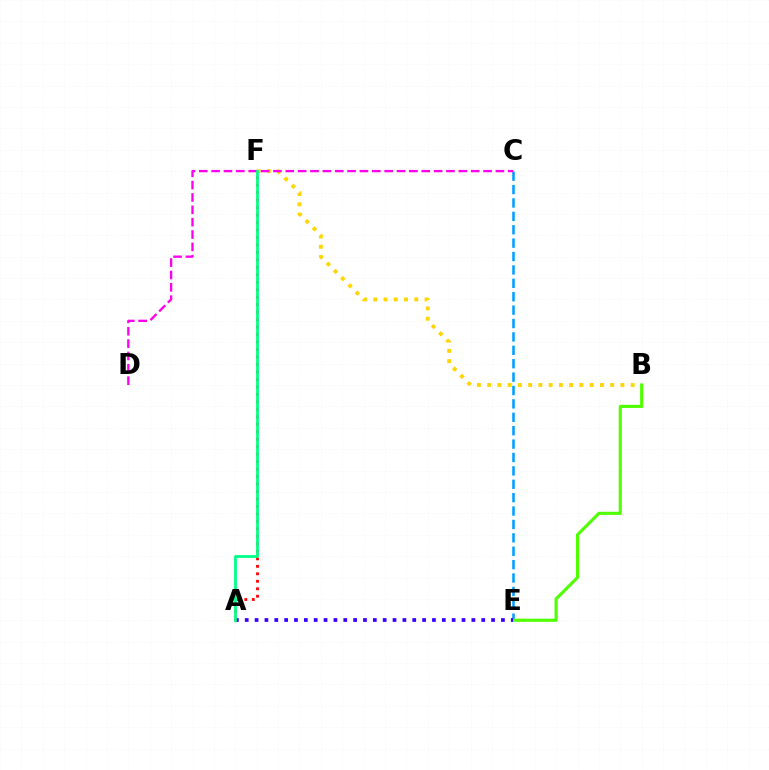{('C', 'E'): [{'color': '#009eff', 'line_style': 'dashed', 'thickness': 1.82}], ('A', 'F'): [{'color': '#ff0000', 'line_style': 'dotted', 'thickness': 2.03}, {'color': '#00ff86', 'line_style': 'solid', 'thickness': 2.0}], ('B', 'F'): [{'color': '#ffd500', 'line_style': 'dotted', 'thickness': 2.79}], ('B', 'E'): [{'color': '#4fff00', 'line_style': 'solid', 'thickness': 2.23}], ('A', 'E'): [{'color': '#3700ff', 'line_style': 'dotted', 'thickness': 2.68}], ('C', 'D'): [{'color': '#ff00ed', 'line_style': 'dashed', 'thickness': 1.68}]}